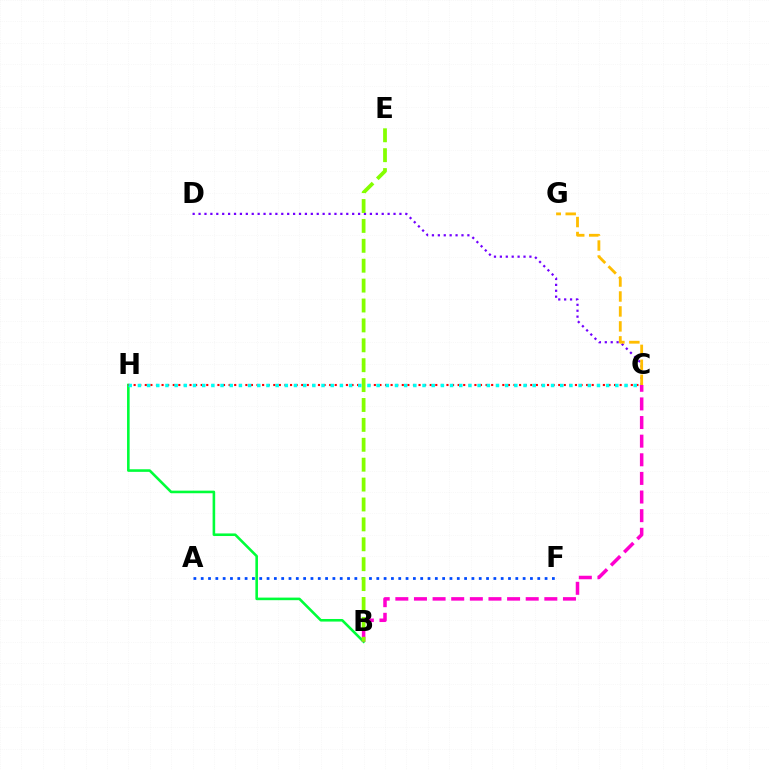{('B', 'H'): [{'color': '#00ff39', 'line_style': 'solid', 'thickness': 1.87}], ('C', 'H'): [{'color': '#ff0000', 'line_style': 'dotted', 'thickness': 1.52}, {'color': '#00fff6', 'line_style': 'dotted', 'thickness': 2.49}], ('C', 'D'): [{'color': '#7200ff', 'line_style': 'dotted', 'thickness': 1.61}], ('C', 'G'): [{'color': '#ffbd00', 'line_style': 'dashed', 'thickness': 2.03}], ('A', 'F'): [{'color': '#004bff', 'line_style': 'dotted', 'thickness': 1.99}], ('B', 'C'): [{'color': '#ff00cf', 'line_style': 'dashed', 'thickness': 2.53}], ('B', 'E'): [{'color': '#84ff00', 'line_style': 'dashed', 'thickness': 2.7}]}